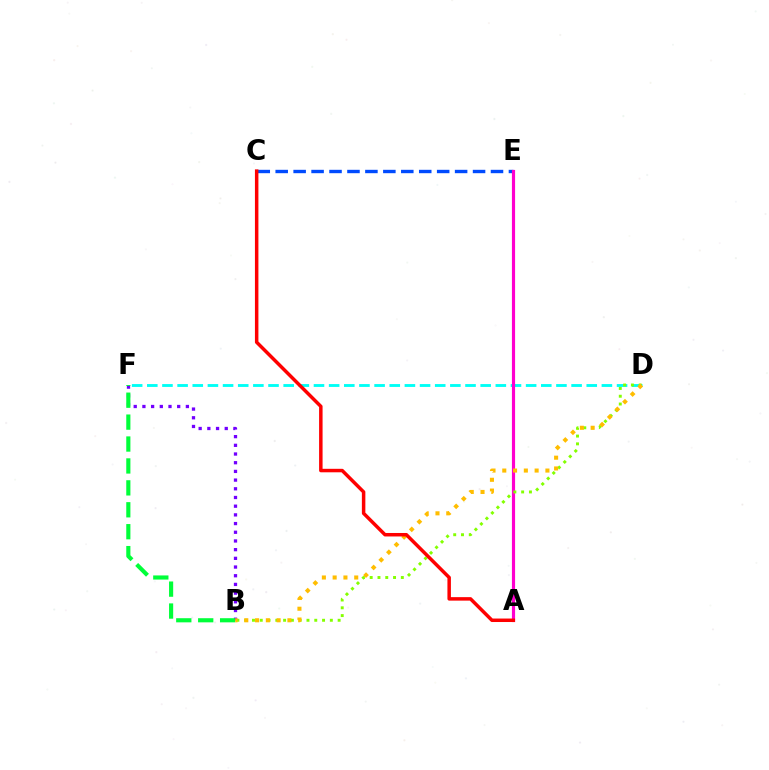{('D', 'F'): [{'color': '#00fff6', 'line_style': 'dashed', 'thickness': 2.06}], ('C', 'E'): [{'color': '#004bff', 'line_style': 'dashed', 'thickness': 2.44}], ('A', 'E'): [{'color': '#ff00cf', 'line_style': 'solid', 'thickness': 2.28}], ('B', 'D'): [{'color': '#84ff00', 'line_style': 'dotted', 'thickness': 2.12}, {'color': '#ffbd00', 'line_style': 'dotted', 'thickness': 2.93}], ('B', 'F'): [{'color': '#7200ff', 'line_style': 'dotted', 'thickness': 2.36}, {'color': '#00ff39', 'line_style': 'dashed', 'thickness': 2.98}], ('A', 'C'): [{'color': '#ff0000', 'line_style': 'solid', 'thickness': 2.51}]}